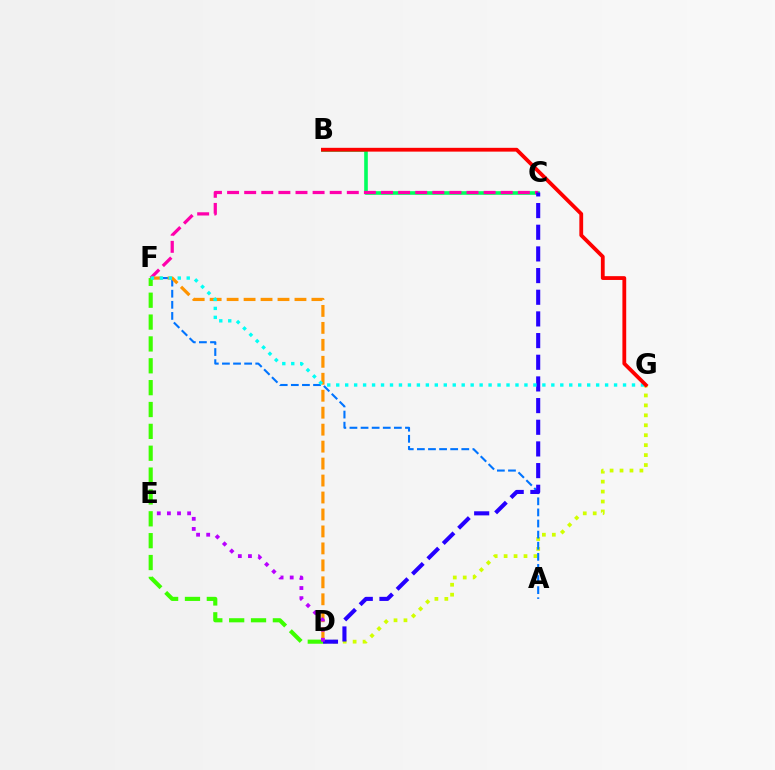{('B', 'C'): [{'color': '#00ff5c', 'line_style': 'solid', 'thickness': 2.6}], ('C', 'F'): [{'color': '#ff00ac', 'line_style': 'dashed', 'thickness': 2.32}], ('D', 'G'): [{'color': '#d1ff00', 'line_style': 'dotted', 'thickness': 2.7}], ('A', 'F'): [{'color': '#0074ff', 'line_style': 'dashed', 'thickness': 1.51}], ('C', 'D'): [{'color': '#2500ff', 'line_style': 'dashed', 'thickness': 2.94}], ('D', 'F'): [{'color': '#ff9400', 'line_style': 'dashed', 'thickness': 2.3}, {'color': '#3dff00', 'line_style': 'dashed', 'thickness': 2.97}], ('F', 'G'): [{'color': '#00fff6', 'line_style': 'dotted', 'thickness': 2.44}], ('B', 'G'): [{'color': '#ff0000', 'line_style': 'solid', 'thickness': 2.74}], ('D', 'E'): [{'color': '#b900ff', 'line_style': 'dotted', 'thickness': 2.75}]}